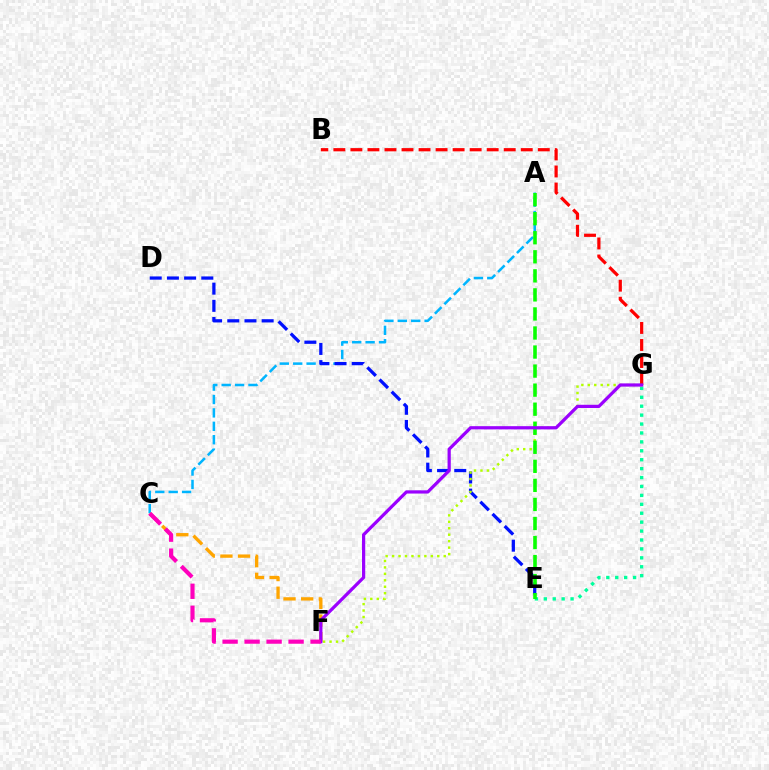{('E', 'G'): [{'color': '#00ff9d', 'line_style': 'dotted', 'thickness': 2.42}], ('A', 'C'): [{'color': '#00b5ff', 'line_style': 'dashed', 'thickness': 1.82}], ('D', 'E'): [{'color': '#0010ff', 'line_style': 'dashed', 'thickness': 2.34}], ('F', 'G'): [{'color': '#b3ff00', 'line_style': 'dotted', 'thickness': 1.75}, {'color': '#9b00ff', 'line_style': 'solid', 'thickness': 2.32}], ('A', 'E'): [{'color': '#08ff00', 'line_style': 'dashed', 'thickness': 2.59}], ('C', 'F'): [{'color': '#ffa500', 'line_style': 'dashed', 'thickness': 2.4}, {'color': '#ff00bd', 'line_style': 'dashed', 'thickness': 2.99}], ('B', 'G'): [{'color': '#ff0000', 'line_style': 'dashed', 'thickness': 2.31}]}